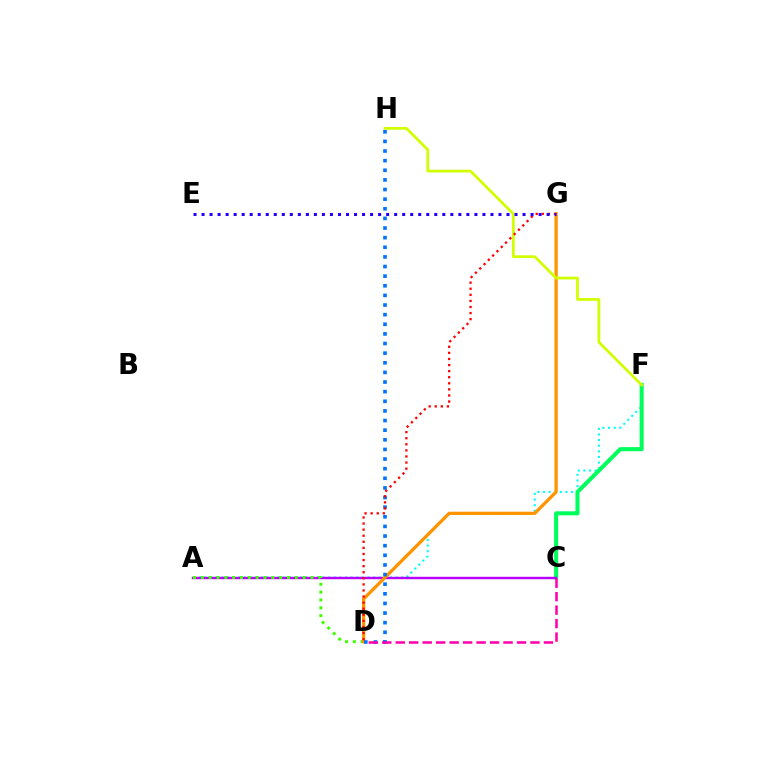{('A', 'F'): [{'color': '#00fff6', 'line_style': 'dotted', 'thickness': 1.53}], ('C', 'F'): [{'color': '#00ff5c', 'line_style': 'solid', 'thickness': 2.94}], ('A', 'C'): [{'color': '#b900ff', 'line_style': 'solid', 'thickness': 1.74}], ('A', 'D'): [{'color': '#3dff00', 'line_style': 'dotted', 'thickness': 2.13}], ('D', 'G'): [{'color': '#ff9400', 'line_style': 'solid', 'thickness': 2.36}, {'color': '#ff0000', 'line_style': 'dotted', 'thickness': 1.65}], ('D', 'H'): [{'color': '#0074ff', 'line_style': 'dotted', 'thickness': 2.62}], ('F', 'H'): [{'color': '#d1ff00', 'line_style': 'solid', 'thickness': 1.98}], ('C', 'D'): [{'color': '#ff00ac', 'line_style': 'dashed', 'thickness': 1.83}], ('E', 'G'): [{'color': '#2500ff', 'line_style': 'dotted', 'thickness': 2.18}]}